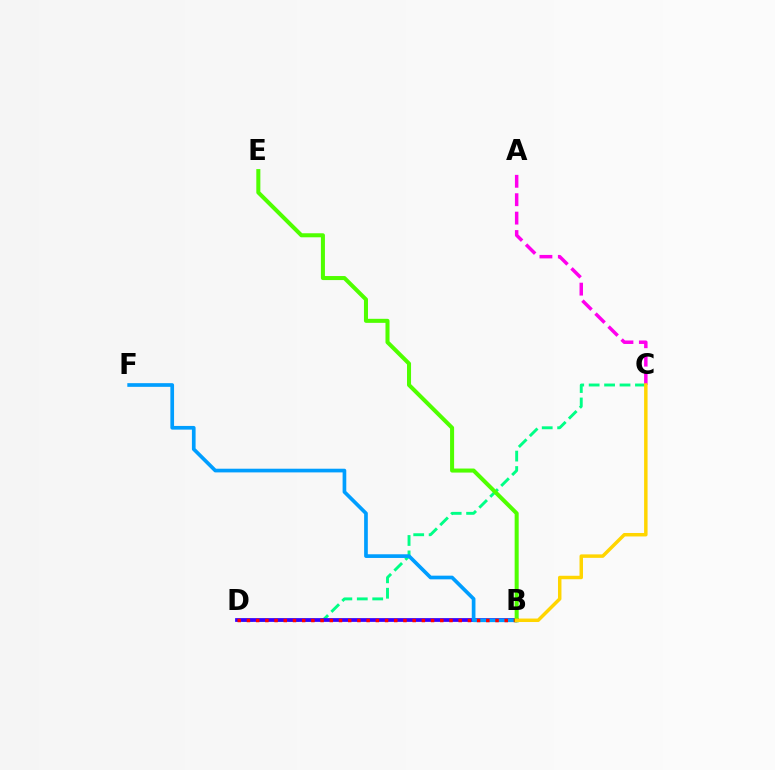{('C', 'D'): [{'color': '#00ff86', 'line_style': 'dashed', 'thickness': 2.1}], ('B', 'D'): [{'color': '#3700ff', 'line_style': 'solid', 'thickness': 2.71}, {'color': '#ff0000', 'line_style': 'dotted', 'thickness': 2.5}], ('B', 'F'): [{'color': '#009eff', 'line_style': 'solid', 'thickness': 2.65}], ('B', 'E'): [{'color': '#4fff00', 'line_style': 'solid', 'thickness': 2.91}], ('A', 'C'): [{'color': '#ff00ed', 'line_style': 'dashed', 'thickness': 2.5}], ('B', 'C'): [{'color': '#ffd500', 'line_style': 'solid', 'thickness': 2.5}]}